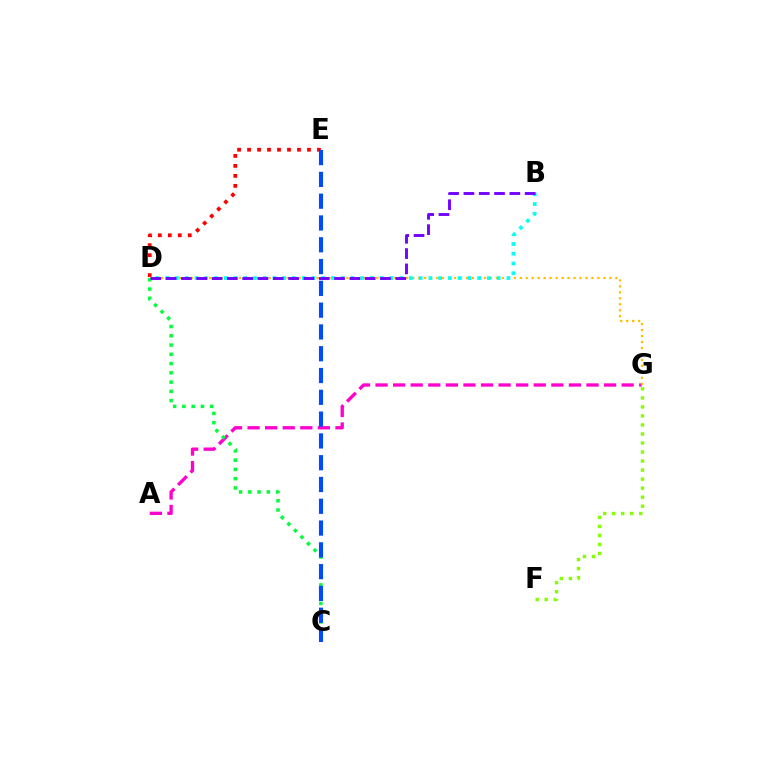{('D', 'E'): [{'color': '#ff0000', 'line_style': 'dotted', 'thickness': 2.71}], ('A', 'G'): [{'color': '#ff00cf', 'line_style': 'dashed', 'thickness': 2.39}], ('D', 'G'): [{'color': '#ffbd00', 'line_style': 'dotted', 'thickness': 1.62}], ('C', 'D'): [{'color': '#00ff39', 'line_style': 'dotted', 'thickness': 2.52}], ('C', 'E'): [{'color': '#004bff', 'line_style': 'dashed', 'thickness': 2.96}], ('B', 'D'): [{'color': '#00fff6', 'line_style': 'dotted', 'thickness': 2.65}, {'color': '#7200ff', 'line_style': 'dashed', 'thickness': 2.08}], ('F', 'G'): [{'color': '#84ff00', 'line_style': 'dotted', 'thickness': 2.45}]}